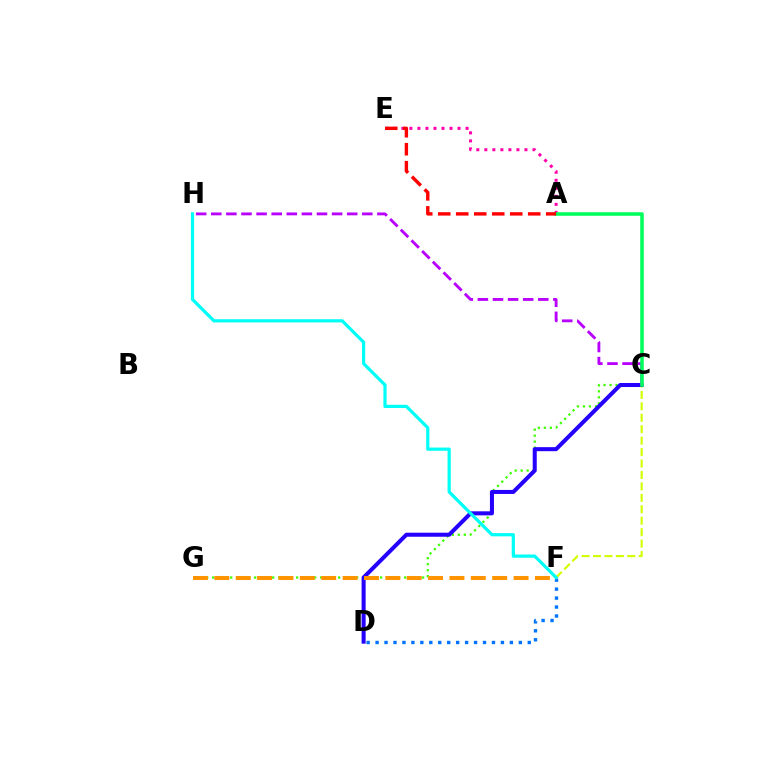{('C', 'G'): [{'color': '#3dff00', 'line_style': 'dotted', 'thickness': 1.63}], ('A', 'E'): [{'color': '#ff00ac', 'line_style': 'dotted', 'thickness': 2.18}, {'color': '#ff0000', 'line_style': 'dashed', 'thickness': 2.44}], ('C', 'F'): [{'color': '#d1ff00', 'line_style': 'dashed', 'thickness': 1.55}], ('C', 'D'): [{'color': '#2500ff', 'line_style': 'solid', 'thickness': 2.91}], ('C', 'H'): [{'color': '#b900ff', 'line_style': 'dashed', 'thickness': 2.05}], ('D', 'F'): [{'color': '#0074ff', 'line_style': 'dotted', 'thickness': 2.43}], ('F', 'G'): [{'color': '#ff9400', 'line_style': 'dashed', 'thickness': 2.9}], ('F', 'H'): [{'color': '#00fff6', 'line_style': 'solid', 'thickness': 2.31}], ('A', 'C'): [{'color': '#00ff5c', 'line_style': 'solid', 'thickness': 2.57}]}